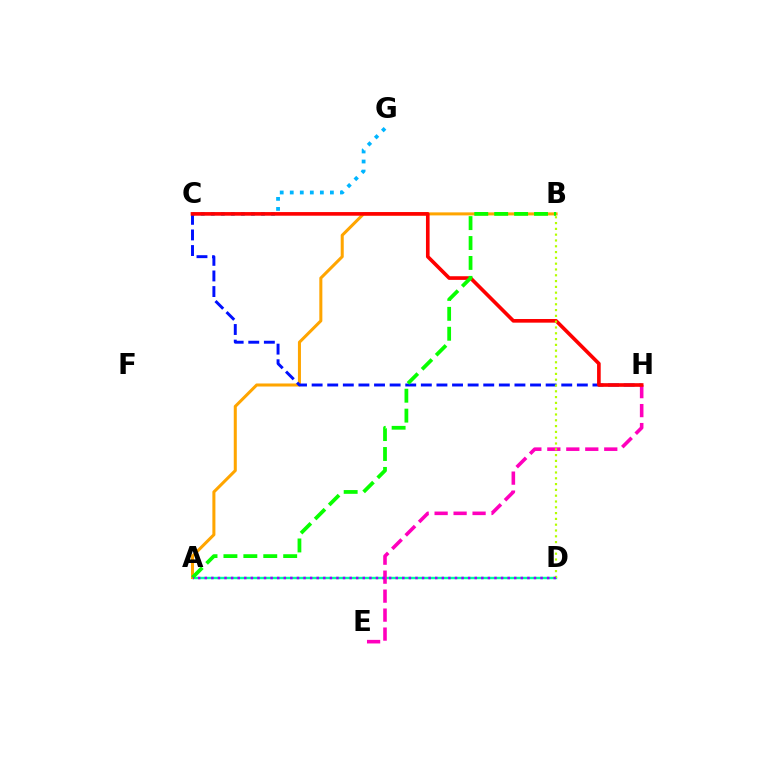{('A', 'D'): [{'color': '#00ff9d', 'line_style': 'solid', 'thickness': 1.74}, {'color': '#9b00ff', 'line_style': 'dotted', 'thickness': 1.79}], ('A', 'B'): [{'color': '#ffa500', 'line_style': 'solid', 'thickness': 2.19}, {'color': '#08ff00', 'line_style': 'dashed', 'thickness': 2.71}], ('C', 'G'): [{'color': '#00b5ff', 'line_style': 'dotted', 'thickness': 2.73}], ('C', 'H'): [{'color': '#0010ff', 'line_style': 'dashed', 'thickness': 2.12}, {'color': '#ff0000', 'line_style': 'solid', 'thickness': 2.62}], ('E', 'H'): [{'color': '#ff00bd', 'line_style': 'dashed', 'thickness': 2.58}], ('B', 'D'): [{'color': '#b3ff00', 'line_style': 'dotted', 'thickness': 1.58}]}